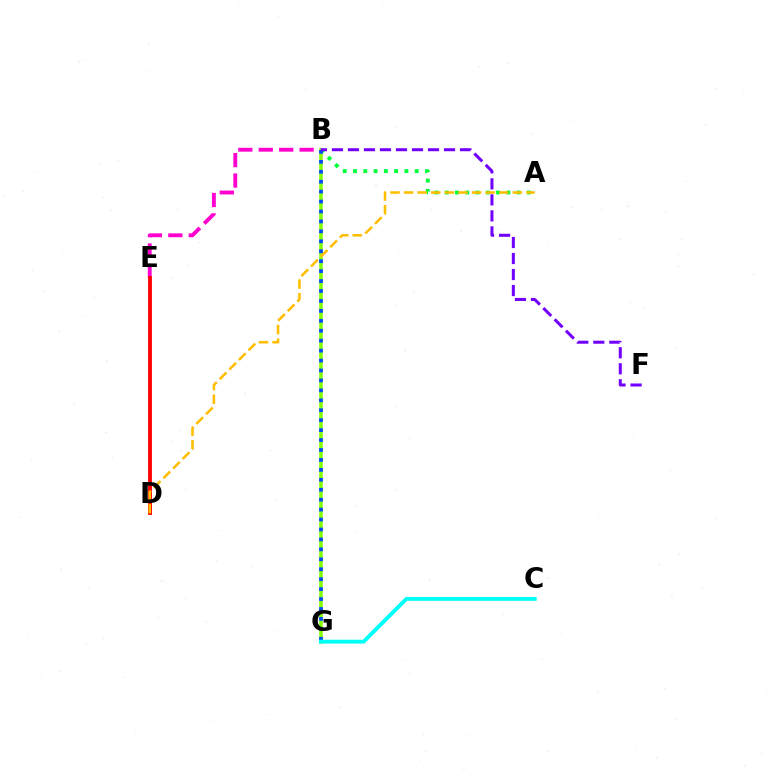{('B', 'E'): [{'color': '#ff00cf', 'line_style': 'dashed', 'thickness': 2.78}], ('B', 'G'): [{'color': '#84ff00', 'line_style': 'solid', 'thickness': 2.57}, {'color': '#004bff', 'line_style': 'dotted', 'thickness': 2.7}], ('D', 'E'): [{'color': '#ff0000', 'line_style': 'solid', 'thickness': 2.76}], ('A', 'B'): [{'color': '#00ff39', 'line_style': 'dotted', 'thickness': 2.79}], ('B', 'F'): [{'color': '#7200ff', 'line_style': 'dashed', 'thickness': 2.18}], ('A', 'D'): [{'color': '#ffbd00', 'line_style': 'dashed', 'thickness': 1.85}], ('C', 'G'): [{'color': '#00fff6', 'line_style': 'solid', 'thickness': 2.79}]}